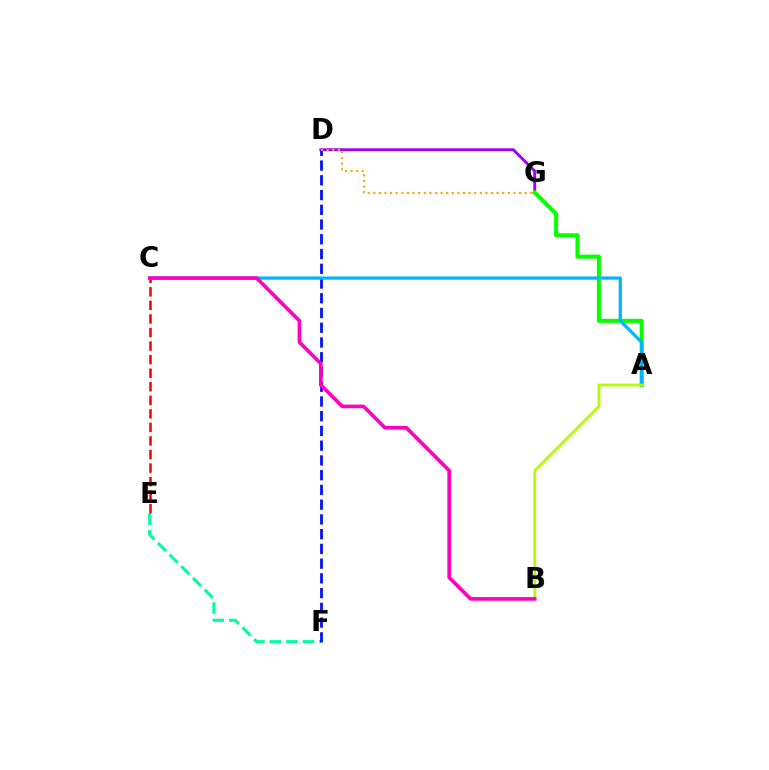{('D', 'G'): [{'color': '#9b00ff', 'line_style': 'solid', 'thickness': 2.07}, {'color': '#ffa500', 'line_style': 'dotted', 'thickness': 1.52}], ('E', 'F'): [{'color': '#00ff9d', 'line_style': 'dashed', 'thickness': 2.24}], ('D', 'F'): [{'color': '#0010ff', 'line_style': 'dashed', 'thickness': 2.0}], ('A', 'G'): [{'color': '#08ff00', 'line_style': 'solid', 'thickness': 2.92}], ('A', 'C'): [{'color': '#00b5ff', 'line_style': 'solid', 'thickness': 2.31}], ('C', 'E'): [{'color': '#ff0000', 'line_style': 'dashed', 'thickness': 1.84}], ('A', 'B'): [{'color': '#b3ff00', 'line_style': 'solid', 'thickness': 2.03}], ('B', 'C'): [{'color': '#ff00bd', 'line_style': 'solid', 'thickness': 2.61}]}